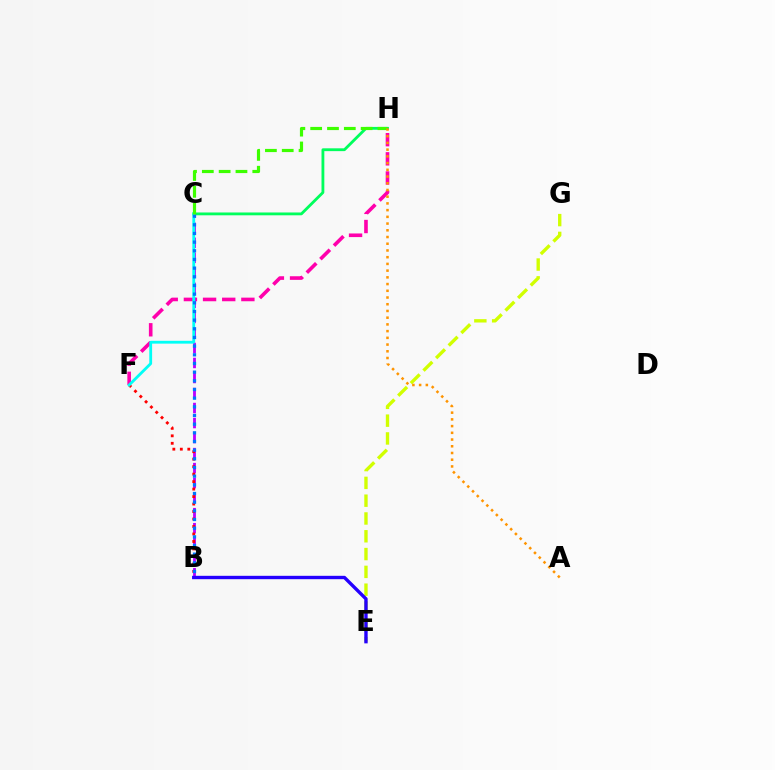{('C', 'H'): [{'color': '#00ff5c', 'line_style': 'solid', 'thickness': 2.03}, {'color': '#3dff00', 'line_style': 'dashed', 'thickness': 2.28}], ('F', 'H'): [{'color': '#ff00ac', 'line_style': 'dashed', 'thickness': 2.6}], ('E', 'G'): [{'color': '#d1ff00', 'line_style': 'dashed', 'thickness': 2.42}], ('B', 'C'): [{'color': '#b900ff', 'line_style': 'dashed', 'thickness': 2.04}, {'color': '#0074ff', 'line_style': 'dotted', 'thickness': 2.35}], ('B', 'F'): [{'color': '#ff0000', 'line_style': 'dotted', 'thickness': 2.03}], ('C', 'F'): [{'color': '#00fff6', 'line_style': 'solid', 'thickness': 2.03}], ('B', 'E'): [{'color': '#2500ff', 'line_style': 'solid', 'thickness': 2.43}], ('A', 'H'): [{'color': '#ff9400', 'line_style': 'dotted', 'thickness': 1.83}]}